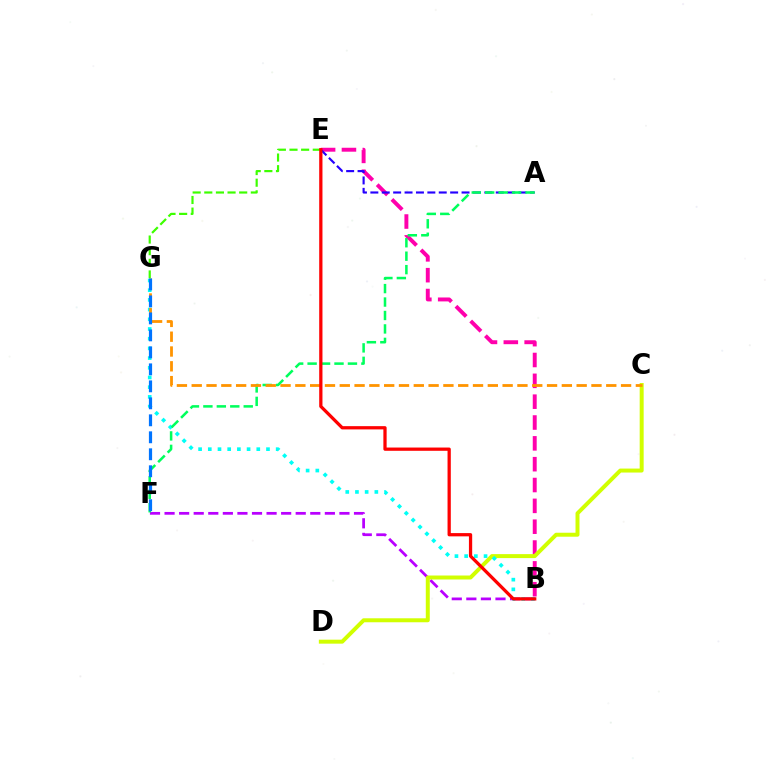{('B', 'E'): [{'color': '#ff00ac', 'line_style': 'dashed', 'thickness': 2.83}, {'color': '#ff0000', 'line_style': 'solid', 'thickness': 2.35}], ('B', 'F'): [{'color': '#b900ff', 'line_style': 'dashed', 'thickness': 1.98}], ('C', 'D'): [{'color': '#d1ff00', 'line_style': 'solid', 'thickness': 2.86}], ('A', 'E'): [{'color': '#2500ff', 'line_style': 'dashed', 'thickness': 1.55}], ('B', 'G'): [{'color': '#00fff6', 'line_style': 'dotted', 'thickness': 2.64}], ('A', 'F'): [{'color': '#00ff5c', 'line_style': 'dashed', 'thickness': 1.83}], ('C', 'G'): [{'color': '#ff9400', 'line_style': 'dashed', 'thickness': 2.01}], ('F', 'G'): [{'color': '#0074ff', 'line_style': 'dashed', 'thickness': 2.31}], ('E', 'G'): [{'color': '#3dff00', 'line_style': 'dashed', 'thickness': 1.58}]}